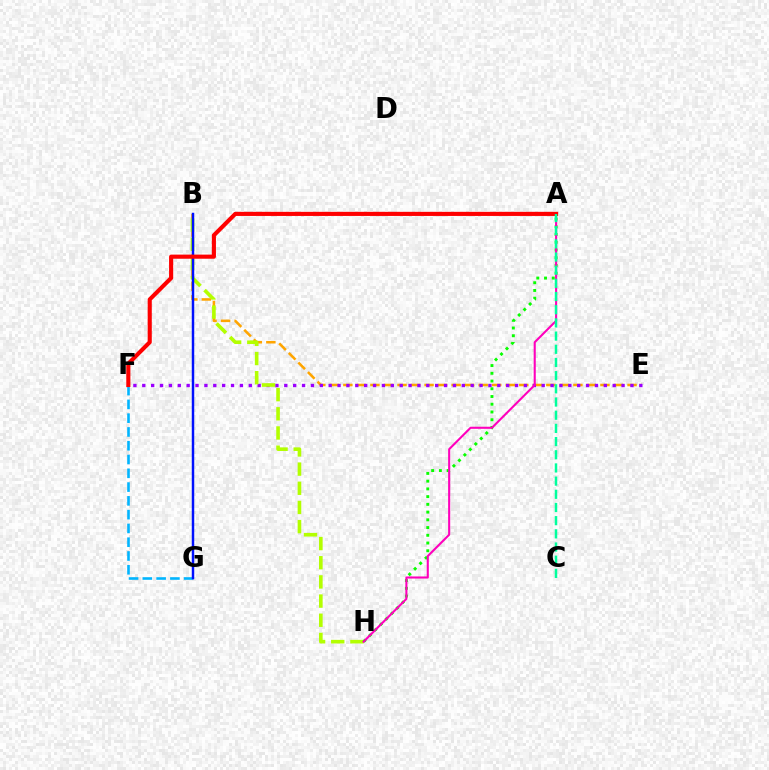{('B', 'E'): [{'color': '#ffa500', 'line_style': 'dashed', 'thickness': 1.84}], ('E', 'F'): [{'color': '#9b00ff', 'line_style': 'dotted', 'thickness': 2.41}], ('B', 'H'): [{'color': '#b3ff00', 'line_style': 'dashed', 'thickness': 2.6}], ('F', 'G'): [{'color': '#00b5ff', 'line_style': 'dashed', 'thickness': 1.87}], ('A', 'H'): [{'color': '#08ff00', 'line_style': 'dotted', 'thickness': 2.1}, {'color': '#ff00bd', 'line_style': 'solid', 'thickness': 1.5}], ('B', 'G'): [{'color': '#0010ff', 'line_style': 'solid', 'thickness': 1.77}], ('A', 'F'): [{'color': '#ff0000', 'line_style': 'solid', 'thickness': 2.96}], ('A', 'C'): [{'color': '#00ff9d', 'line_style': 'dashed', 'thickness': 1.79}]}